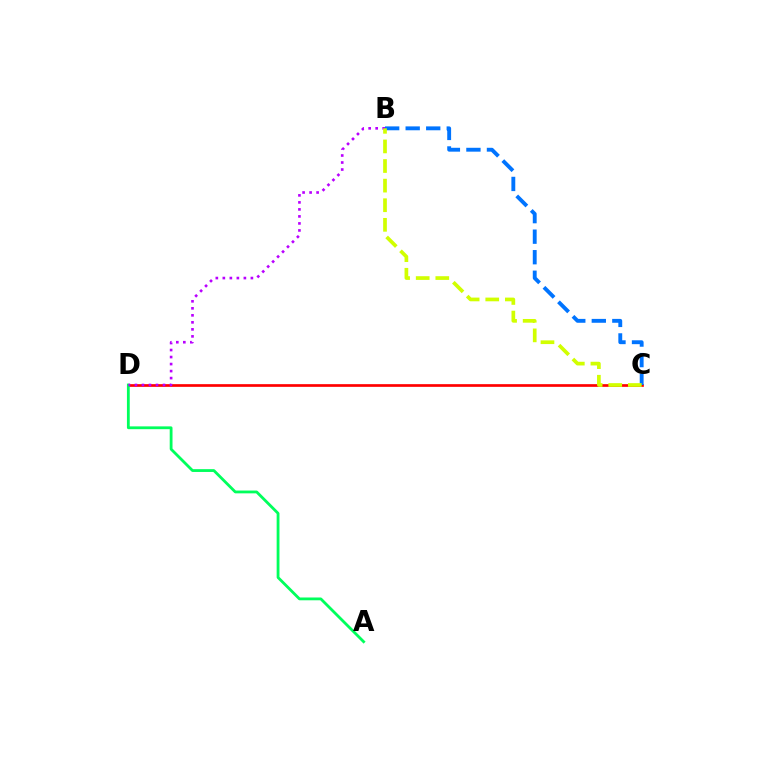{('C', 'D'): [{'color': '#ff0000', 'line_style': 'solid', 'thickness': 1.94}], ('B', 'C'): [{'color': '#0074ff', 'line_style': 'dashed', 'thickness': 2.79}, {'color': '#d1ff00', 'line_style': 'dashed', 'thickness': 2.66}], ('A', 'D'): [{'color': '#00ff5c', 'line_style': 'solid', 'thickness': 2.02}], ('B', 'D'): [{'color': '#b900ff', 'line_style': 'dotted', 'thickness': 1.91}]}